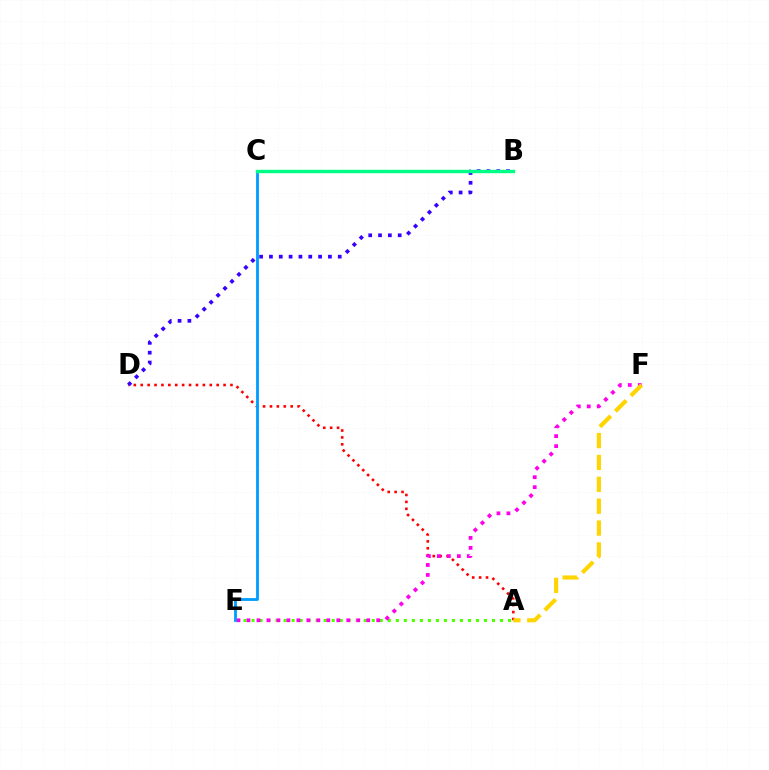{('A', 'D'): [{'color': '#ff0000', 'line_style': 'dotted', 'thickness': 1.88}], ('A', 'E'): [{'color': '#4fff00', 'line_style': 'dotted', 'thickness': 2.18}], ('B', 'D'): [{'color': '#3700ff', 'line_style': 'dotted', 'thickness': 2.67}], ('E', 'F'): [{'color': '#ff00ed', 'line_style': 'dotted', 'thickness': 2.71}], ('C', 'E'): [{'color': '#009eff', 'line_style': 'solid', 'thickness': 2.04}], ('B', 'C'): [{'color': '#00ff86', 'line_style': 'solid', 'thickness': 2.46}], ('A', 'F'): [{'color': '#ffd500', 'line_style': 'dashed', 'thickness': 2.97}]}